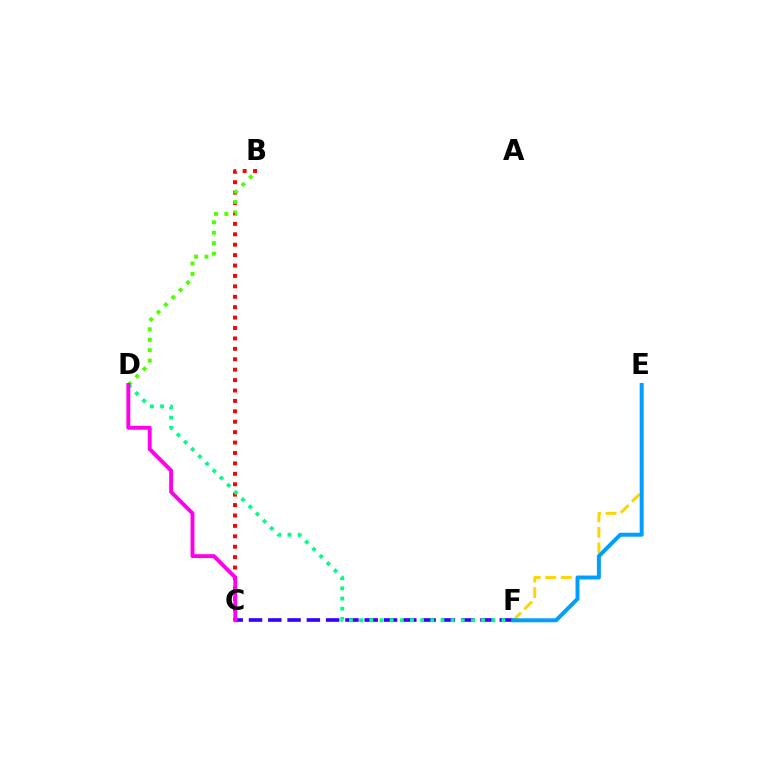{('C', 'F'): [{'color': '#3700ff', 'line_style': 'dashed', 'thickness': 2.62}], ('B', 'C'): [{'color': '#ff0000', 'line_style': 'dotted', 'thickness': 2.83}], ('E', 'F'): [{'color': '#ffd500', 'line_style': 'dashed', 'thickness': 2.11}, {'color': '#009eff', 'line_style': 'solid', 'thickness': 2.85}], ('B', 'D'): [{'color': '#4fff00', 'line_style': 'dotted', 'thickness': 2.84}], ('D', 'F'): [{'color': '#00ff86', 'line_style': 'dotted', 'thickness': 2.76}], ('C', 'D'): [{'color': '#ff00ed', 'line_style': 'solid', 'thickness': 2.8}]}